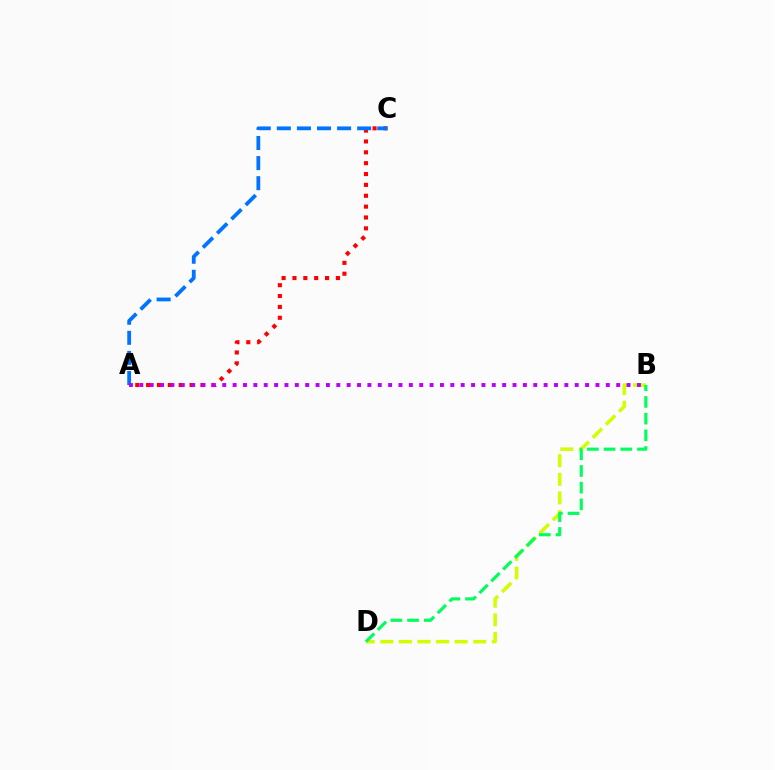{('A', 'C'): [{'color': '#ff0000', 'line_style': 'dotted', 'thickness': 2.95}, {'color': '#0074ff', 'line_style': 'dashed', 'thickness': 2.73}], ('B', 'D'): [{'color': '#d1ff00', 'line_style': 'dashed', 'thickness': 2.53}, {'color': '#00ff5c', 'line_style': 'dashed', 'thickness': 2.27}], ('A', 'B'): [{'color': '#b900ff', 'line_style': 'dotted', 'thickness': 2.82}]}